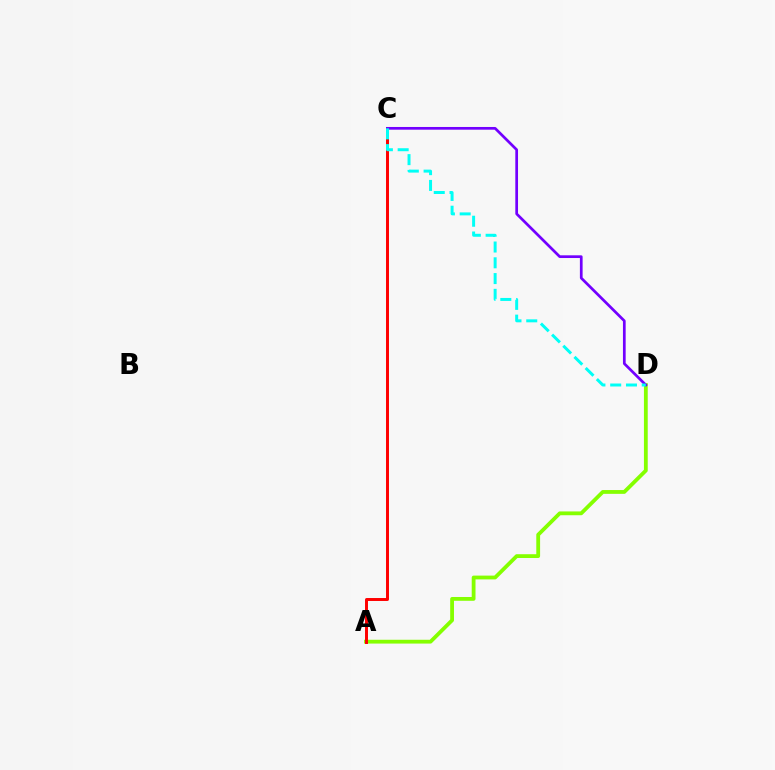{('A', 'D'): [{'color': '#84ff00', 'line_style': 'solid', 'thickness': 2.73}], ('A', 'C'): [{'color': '#ff0000', 'line_style': 'solid', 'thickness': 2.13}], ('C', 'D'): [{'color': '#7200ff', 'line_style': 'solid', 'thickness': 1.95}, {'color': '#00fff6', 'line_style': 'dashed', 'thickness': 2.14}]}